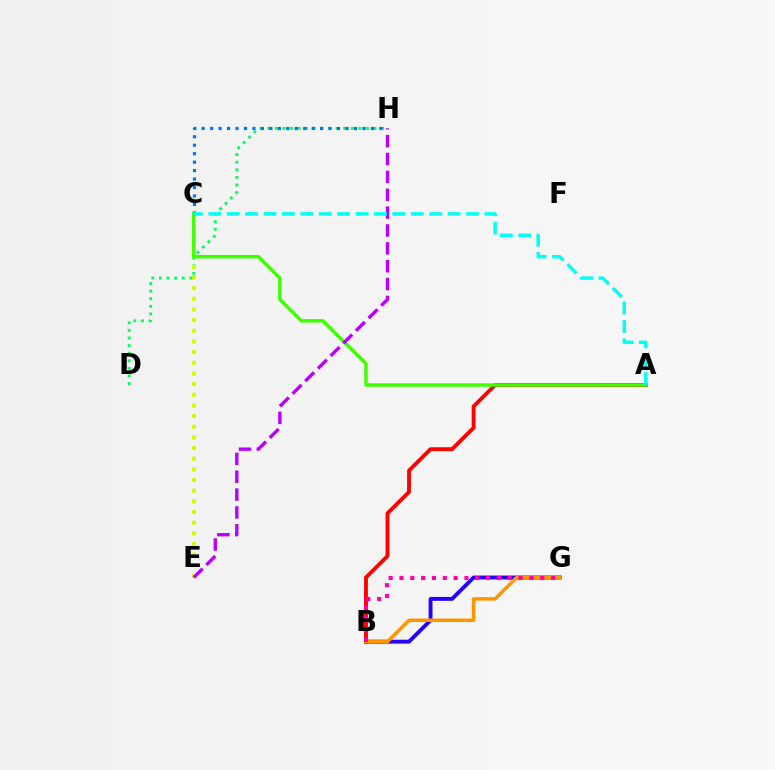{('B', 'G'): [{'color': '#2500ff', 'line_style': 'solid', 'thickness': 2.78}, {'color': '#ff9400', 'line_style': 'solid', 'thickness': 2.51}, {'color': '#ff00ac', 'line_style': 'dotted', 'thickness': 2.94}], ('D', 'H'): [{'color': '#00ff5c', 'line_style': 'dotted', 'thickness': 2.06}], ('A', 'B'): [{'color': '#ff0000', 'line_style': 'solid', 'thickness': 2.77}], ('C', 'E'): [{'color': '#d1ff00', 'line_style': 'dotted', 'thickness': 2.9}], ('C', 'H'): [{'color': '#0074ff', 'line_style': 'dotted', 'thickness': 2.3}], ('A', 'C'): [{'color': '#3dff00', 'line_style': 'solid', 'thickness': 2.48}, {'color': '#00fff6', 'line_style': 'dashed', 'thickness': 2.5}], ('E', 'H'): [{'color': '#b900ff', 'line_style': 'dashed', 'thickness': 2.43}]}